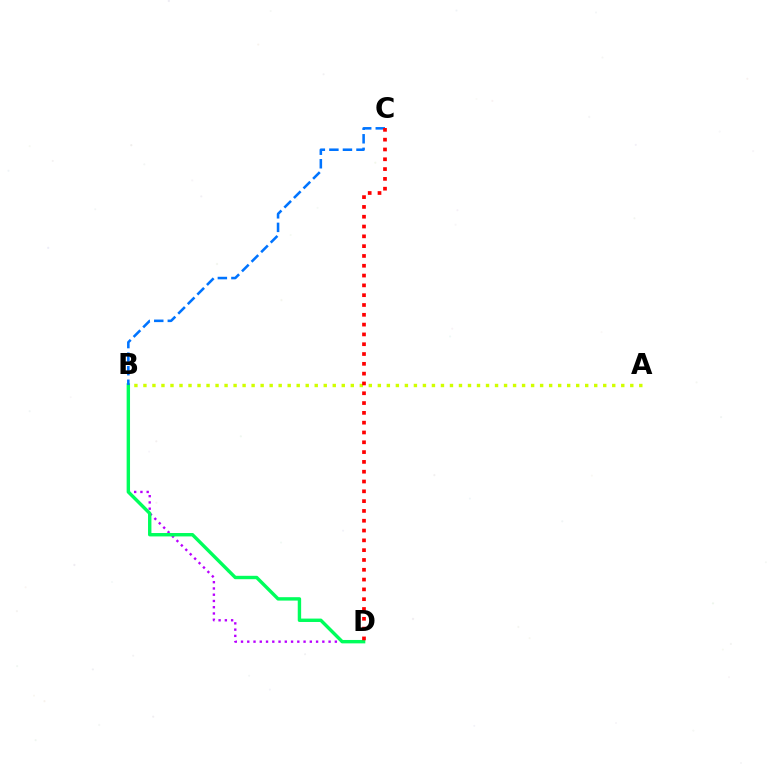{('A', 'B'): [{'color': '#d1ff00', 'line_style': 'dotted', 'thickness': 2.45}], ('B', 'D'): [{'color': '#b900ff', 'line_style': 'dotted', 'thickness': 1.7}, {'color': '#00ff5c', 'line_style': 'solid', 'thickness': 2.45}], ('B', 'C'): [{'color': '#0074ff', 'line_style': 'dashed', 'thickness': 1.84}], ('C', 'D'): [{'color': '#ff0000', 'line_style': 'dotted', 'thickness': 2.66}]}